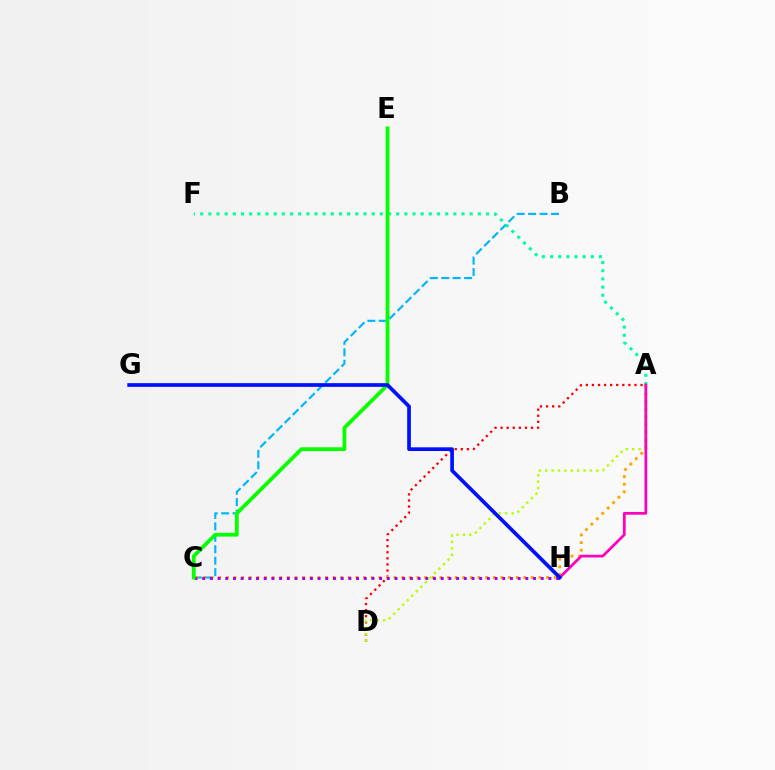{('A', 'D'): [{'color': '#ff0000', 'line_style': 'dotted', 'thickness': 1.65}, {'color': '#b3ff00', 'line_style': 'dotted', 'thickness': 1.73}], ('B', 'C'): [{'color': '#00b5ff', 'line_style': 'dashed', 'thickness': 1.55}], ('A', 'C'): [{'color': '#ffa500', 'line_style': 'dotted', 'thickness': 2.07}], ('A', 'F'): [{'color': '#00ff9d', 'line_style': 'dotted', 'thickness': 2.22}], ('C', 'H'): [{'color': '#9b00ff', 'line_style': 'dotted', 'thickness': 2.09}], ('A', 'H'): [{'color': '#ff00bd', 'line_style': 'solid', 'thickness': 1.97}], ('C', 'E'): [{'color': '#08ff00', 'line_style': 'solid', 'thickness': 2.72}], ('G', 'H'): [{'color': '#0010ff', 'line_style': 'solid', 'thickness': 2.66}]}